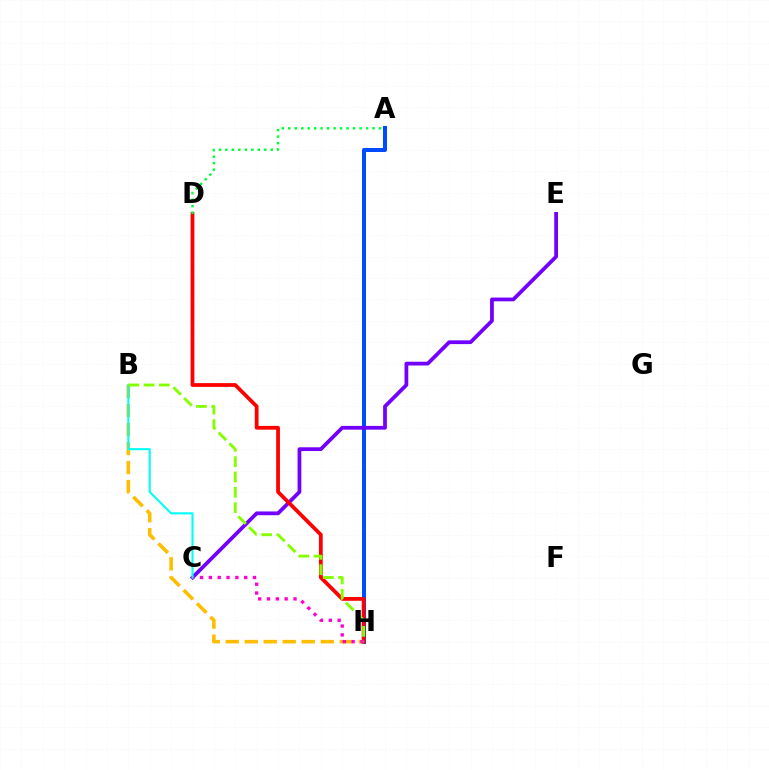{('A', 'H'): [{'color': '#004bff', 'line_style': 'solid', 'thickness': 2.88}], ('C', 'E'): [{'color': '#7200ff', 'line_style': 'solid', 'thickness': 2.71}], ('D', 'H'): [{'color': '#ff0000', 'line_style': 'solid', 'thickness': 2.71}], ('B', 'H'): [{'color': '#ffbd00', 'line_style': 'dashed', 'thickness': 2.58}, {'color': '#84ff00', 'line_style': 'dashed', 'thickness': 2.08}], ('C', 'H'): [{'color': '#ff00cf', 'line_style': 'dotted', 'thickness': 2.4}], ('A', 'D'): [{'color': '#00ff39', 'line_style': 'dotted', 'thickness': 1.76}], ('B', 'C'): [{'color': '#00fff6', 'line_style': 'solid', 'thickness': 1.51}]}